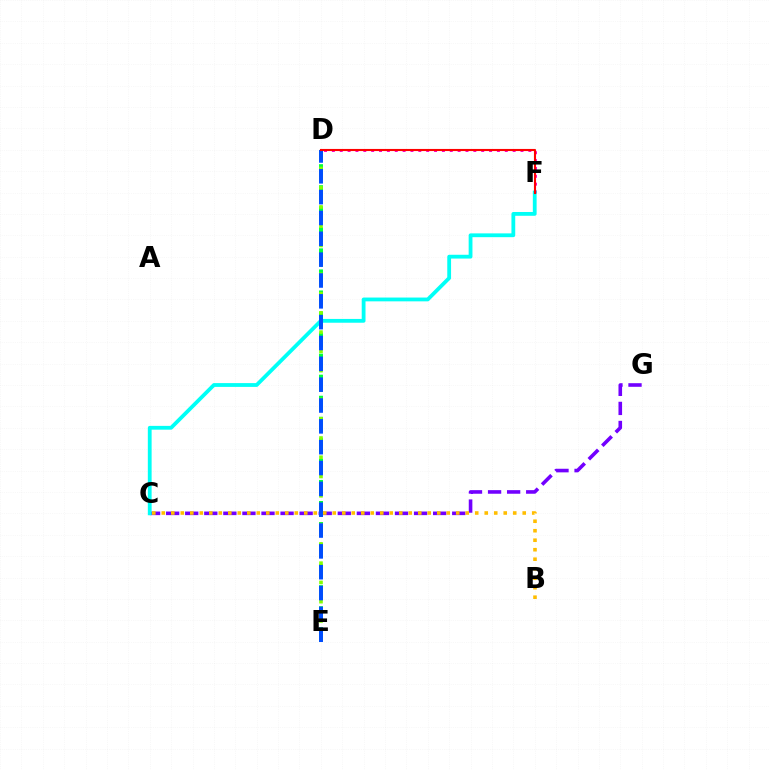{('C', 'G'): [{'color': '#7200ff', 'line_style': 'dashed', 'thickness': 2.59}], ('D', 'F'): [{'color': '#ff00cf', 'line_style': 'dotted', 'thickness': 2.14}, {'color': '#ff0000', 'line_style': 'solid', 'thickness': 1.52}], ('D', 'E'): [{'color': '#00ff39', 'line_style': 'dashed', 'thickness': 2.86}, {'color': '#84ff00', 'line_style': 'dotted', 'thickness': 2.62}, {'color': '#004bff', 'line_style': 'dashed', 'thickness': 2.83}], ('B', 'C'): [{'color': '#ffbd00', 'line_style': 'dotted', 'thickness': 2.58}], ('C', 'F'): [{'color': '#00fff6', 'line_style': 'solid', 'thickness': 2.73}]}